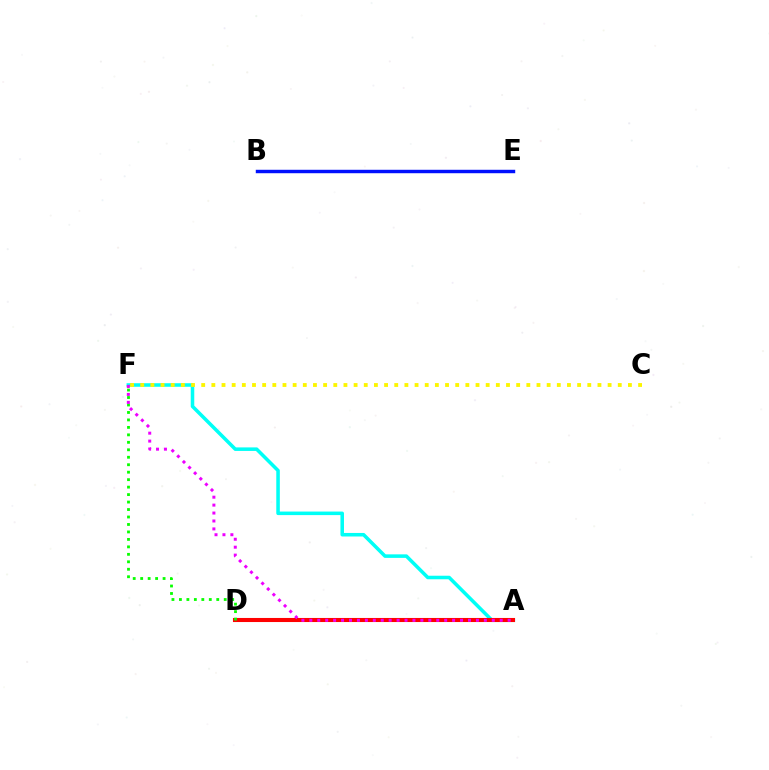{('A', 'F'): [{'color': '#00fff6', 'line_style': 'solid', 'thickness': 2.55}, {'color': '#ee00ff', 'line_style': 'dotted', 'thickness': 2.16}], ('A', 'D'): [{'color': '#ff0000', 'line_style': 'solid', 'thickness': 2.94}], ('D', 'F'): [{'color': '#08ff00', 'line_style': 'dotted', 'thickness': 2.03}], ('B', 'E'): [{'color': '#0010ff', 'line_style': 'solid', 'thickness': 2.47}], ('C', 'F'): [{'color': '#fcf500', 'line_style': 'dotted', 'thickness': 2.76}]}